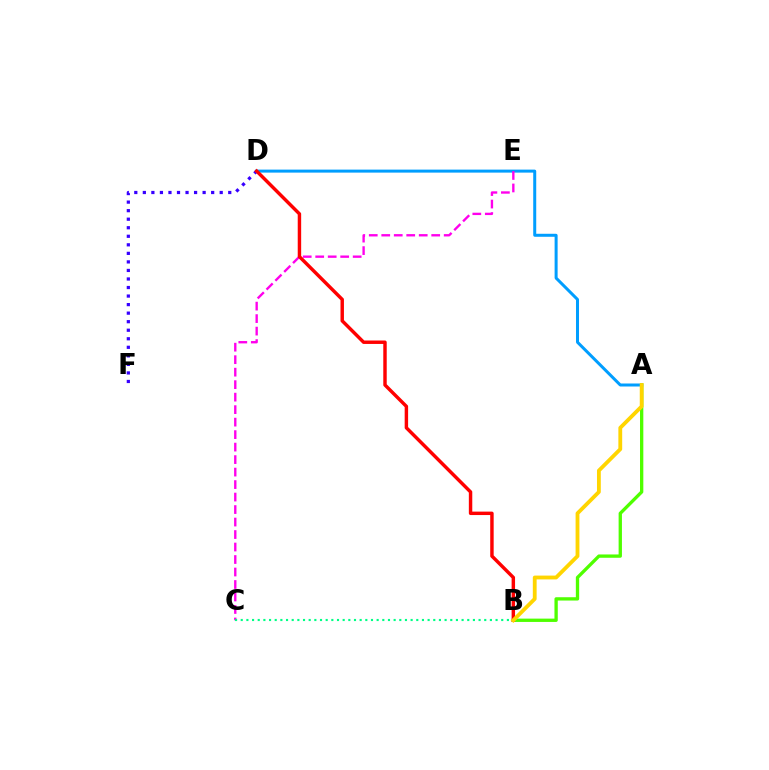{('A', 'D'): [{'color': '#009eff', 'line_style': 'solid', 'thickness': 2.16}], ('C', 'E'): [{'color': '#ff00ed', 'line_style': 'dashed', 'thickness': 1.7}], ('A', 'B'): [{'color': '#4fff00', 'line_style': 'solid', 'thickness': 2.39}, {'color': '#ffd500', 'line_style': 'solid', 'thickness': 2.75}], ('B', 'C'): [{'color': '#00ff86', 'line_style': 'dotted', 'thickness': 1.54}], ('D', 'F'): [{'color': '#3700ff', 'line_style': 'dotted', 'thickness': 2.32}], ('B', 'D'): [{'color': '#ff0000', 'line_style': 'solid', 'thickness': 2.48}]}